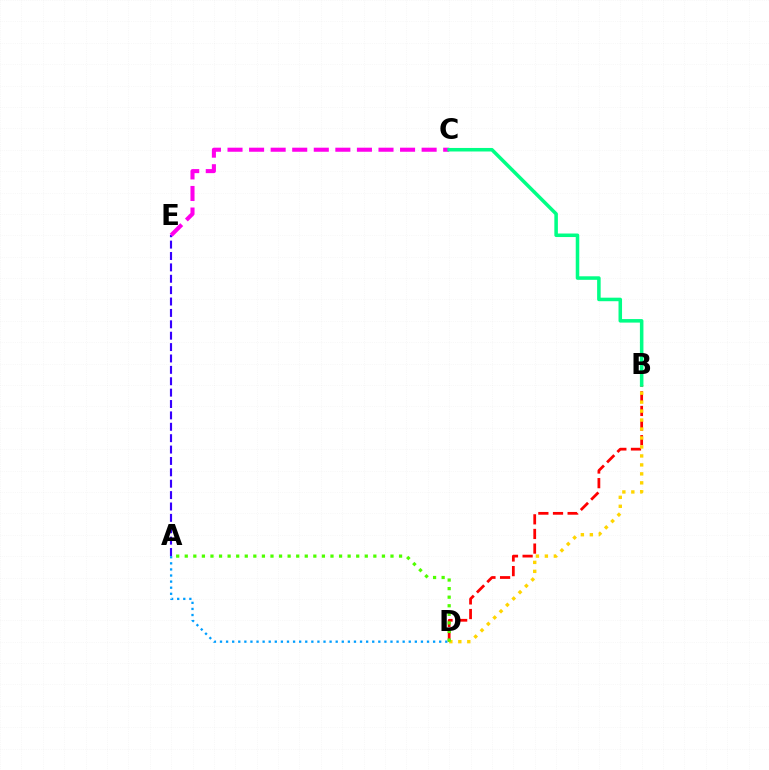{('A', 'E'): [{'color': '#3700ff', 'line_style': 'dashed', 'thickness': 1.55}], ('B', 'D'): [{'color': '#ff0000', 'line_style': 'dashed', 'thickness': 1.99}, {'color': '#ffd500', 'line_style': 'dotted', 'thickness': 2.44}], ('C', 'E'): [{'color': '#ff00ed', 'line_style': 'dashed', 'thickness': 2.93}], ('A', 'D'): [{'color': '#009eff', 'line_style': 'dotted', 'thickness': 1.65}, {'color': '#4fff00', 'line_style': 'dotted', 'thickness': 2.33}], ('B', 'C'): [{'color': '#00ff86', 'line_style': 'solid', 'thickness': 2.54}]}